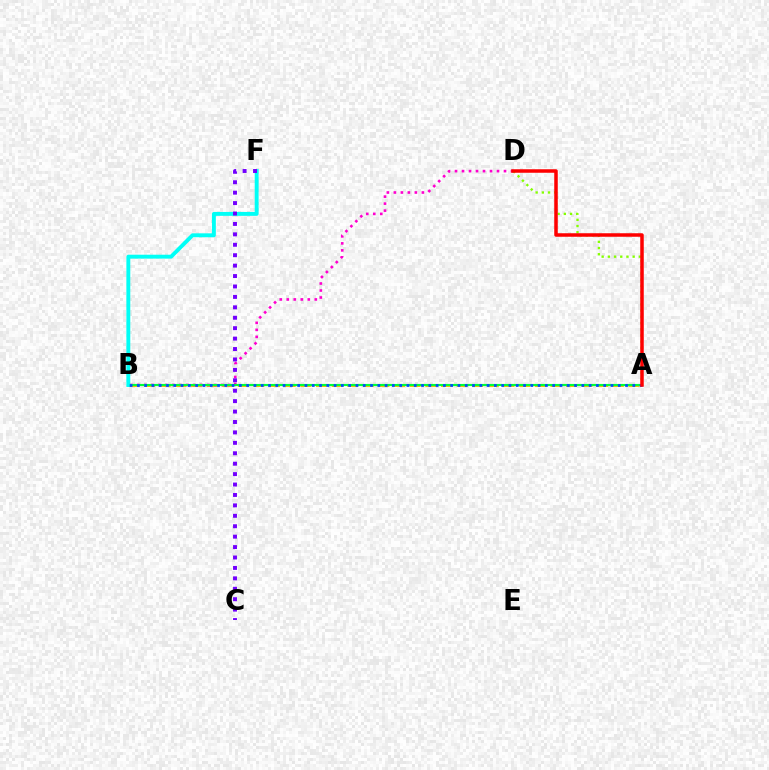{('A', 'B'): [{'color': '#ffbd00', 'line_style': 'dashed', 'thickness': 2.12}, {'color': '#00ff39', 'line_style': 'solid', 'thickness': 1.55}, {'color': '#004bff', 'line_style': 'dotted', 'thickness': 1.98}], ('A', 'D'): [{'color': '#84ff00', 'line_style': 'dotted', 'thickness': 1.68}, {'color': '#ff0000', 'line_style': 'solid', 'thickness': 2.53}], ('B', 'D'): [{'color': '#ff00cf', 'line_style': 'dotted', 'thickness': 1.9}], ('B', 'F'): [{'color': '#00fff6', 'line_style': 'solid', 'thickness': 2.81}], ('C', 'F'): [{'color': '#7200ff', 'line_style': 'dotted', 'thickness': 2.83}]}